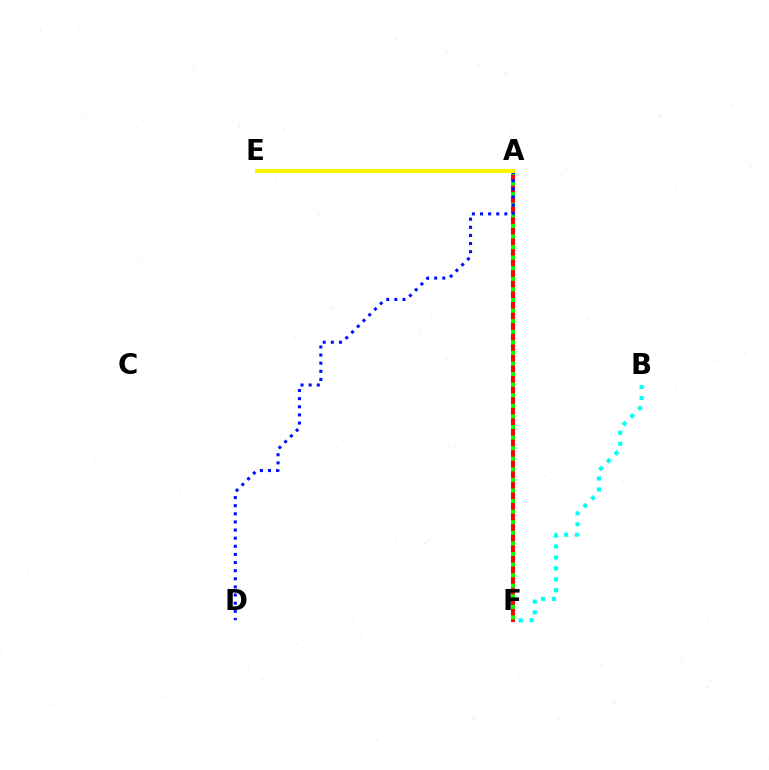{('A', 'F'): [{'color': '#ff0000', 'line_style': 'solid', 'thickness': 2.92}, {'color': '#08ff00', 'line_style': 'dotted', 'thickness': 2.88}], ('A', 'E'): [{'color': '#ee00ff', 'line_style': 'dashed', 'thickness': 1.56}, {'color': '#fcf500', 'line_style': 'solid', 'thickness': 2.91}], ('B', 'F'): [{'color': '#00fff6', 'line_style': 'dotted', 'thickness': 2.97}], ('A', 'D'): [{'color': '#0010ff', 'line_style': 'dotted', 'thickness': 2.21}]}